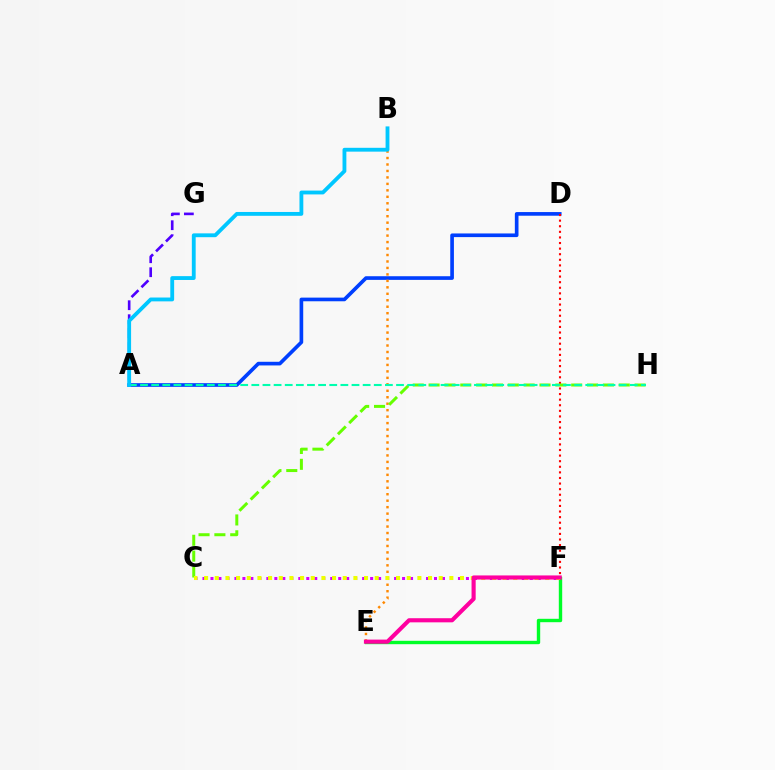{('A', 'D'): [{'color': '#003fff', 'line_style': 'solid', 'thickness': 2.63}], ('E', 'F'): [{'color': '#00ff27', 'line_style': 'solid', 'thickness': 2.44}, {'color': '#ff00a0', 'line_style': 'solid', 'thickness': 2.97}], ('D', 'F'): [{'color': '#ff0000', 'line_style': 'dotted', 'thickness': 1.52}], ('B', 'E'): [{'color': '#ff8800', 'line_style': 'dotted', 'thickness': 1.76}], ('C', 'H'): [{'color': '#66ff00', 'line_style': 'dashed', 'thickness': 2.15}], ('A', 'G'): [{'color': '#4f00ff', 'line_style': 'dashed', 'thickness': 1.9}], ('C', 'F'): [{'color': '#d600ff', 'line_style': 'dotted', 'thickness': 2.17}, {'color': '#eeff00', 'line_style': 'dotted', 'thickness': 2.9}], ('A', 'H'): [{'color': '#00ffaf', 'line_style': 'dashed', 'thickness': 1.51}], ('A', 'B'): [{'color': '#00c7ff', 'line_style': 'solid', 'thickness': 2.76}]}